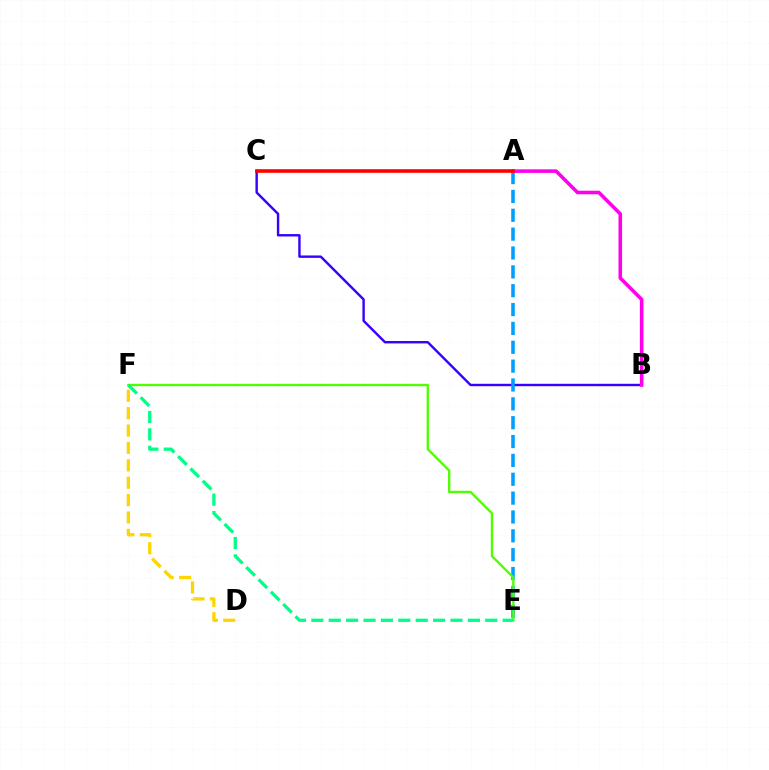{('B', 'C'): [{'color': '#3700ff', 'line_style': 'solid', 'thickness': 1.73}], ('A', 'E'): [{'color': '#009eff', 'line_style': 'dashed', 'thickness': 2.56}], ('E', 'F'): [{'color': '#4fff00', 'line_style': 'solid', 'thickness': 1.69}, {'color': '#00ff86', 'line_style': 'dashed', 'thickness': 2.36}], ('D', 'F'): [{'color': '#ffd500', 'line_style': 'dashed', 'thickness': 2.36}], ('A', 'B'): [{'color': '#ff00ed', 'line_style': 'solid', 'thickness': 2.57}], ('A', 'C'): [{'color': '#ff0000', 'line_style': 'solid', 'thickness': 2.6}]}